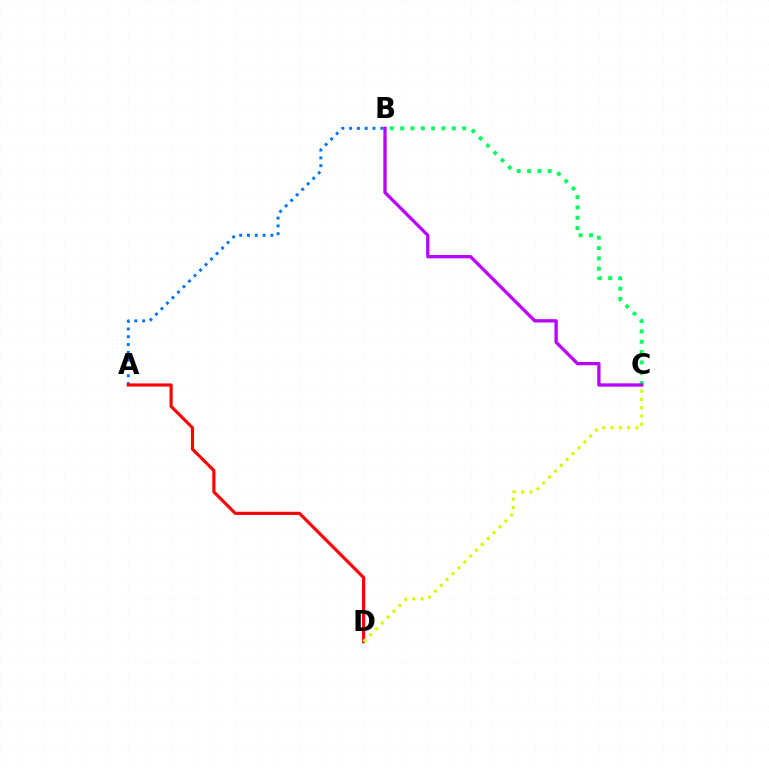{('A', 'B'): [{'color': '#0074ff', 'line_style': 'dotted', 'thickness': 2.12}], ('B', 'C'): [{'color': '#00ff5c', 'line_style': 'dotted', 'thickness': 2.81}, {'color': '#b900ff', 'line_style': 'solid', 'thickness': 2.36}], ('A', 'D'): [{'color': '#ff0000', 'line_style': 'solid', 'thickness': 2.26}], ('C', 'D'): [{'color': '#d1ff00', 'line_style': 'dotted', 'thickness': 2.25}]}